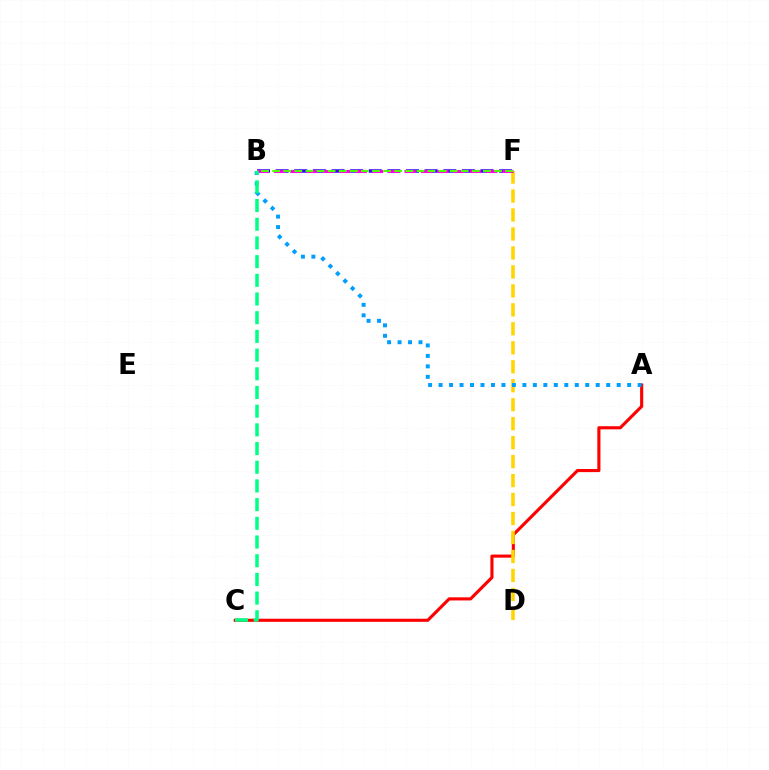{('A', 'C'): [{'color': '#ff0000', 'line_style': 'solid', 'thickness': 2.25}], ('B', 'F'): [{'color': '#3700ff', 'line_style': 'dashed', 'thickness': 2.53}, {'color': '#ff00ed', 'line_style': 'dashed', 'thickness': 2.22}, {'color': '#4fff00', 'line_style': 'dashed', 'thickness': 1.51}], ('D', 'F'): [{'color': '#ffd500', 'line_style': 'dashed', 'thickness': 2.58}], ('A', 'B'): [{'color': '#009eff', 'line_style': 'dotted', 'thickness': 2.85}], ('B', 'C'): [{'color': '#00ff86', 'line_style': 'dashed', 'thickness': 2.54}]}